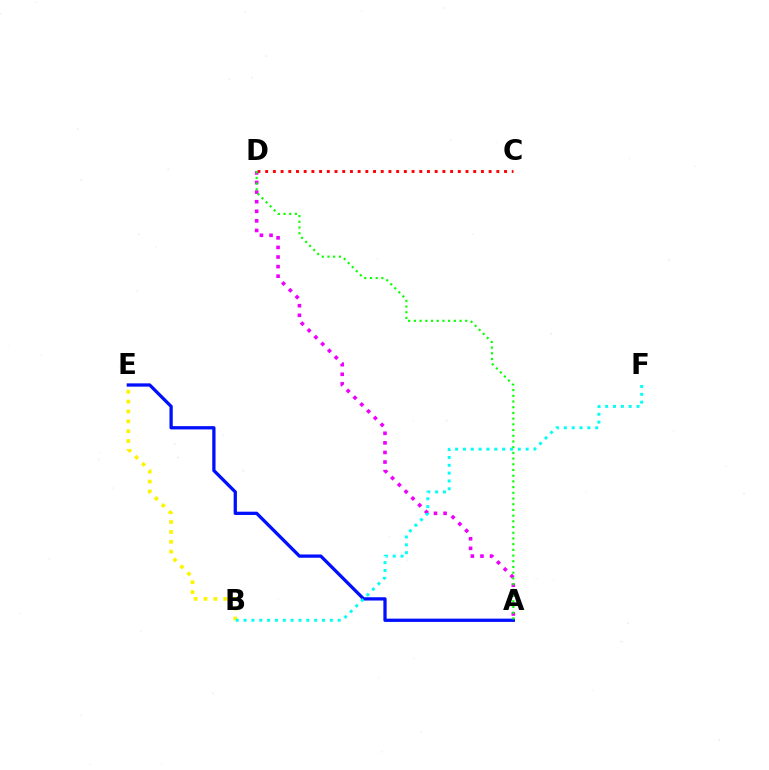{('C', 'D'): [{'color': '#ff0000', 'line_style': 'dotted', 'thickness': 2.09}], ('A', 'E'): [{'color': '#0010ff', 'line_style': 'solid', 'thickness': 2.36}], ('B', 'E'): [{'color': '#fcf500', 'line_style': 'dotted', 'thickness': 2.68}], ('A', 'D'): [{'color': '#ee00ff', 'line_style': 'dotted', 'thickness': 2.61}, {'color': '#08ff00', 'line_style': 'dotted', 'thickness': 1.55}], ('B', 'F'): [{'color': '#00fff6', 'line_style': 'dotted', 'thickness': 2.13}]}